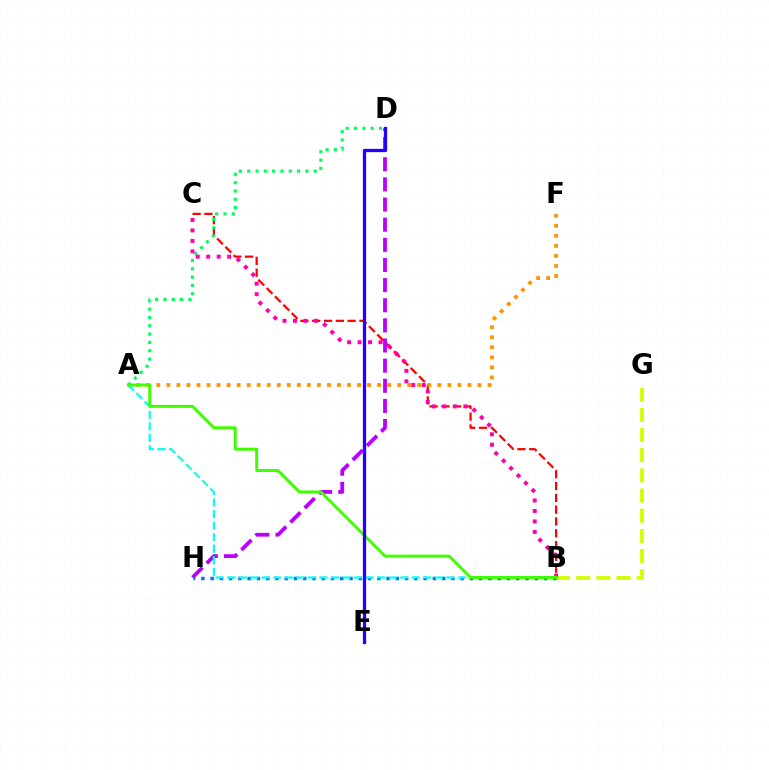{('B', 'C'): [{'color': '#ff0000', 'line_style': 'dashed', 'thickness': 1.6}, {'color': '#ff00ac', 'line_style': 'dotted', 'thickness': 2.85}], ('A', 'D'): [{'color': '#00ff5c', 'line_style': 'dotted', 'thickness': 2.26}], ('D', 'H'): [{'color': '#b900ff', 'line_style': 'dashed', 'thickness': 2.74}], ('B', 'G'): [{'color': '#d1ff00', 'line_style': 'dashed', 'thickness': 2.74}], ('B', 'H'): [{'color': '#0074ff', 'line_style': 'dotted', 'thickness': 2.52}], ('A', 'F'): [{'color': '#ff9400', 'line_style': 'dotted', 'thickness': 2.73}], ('A', 'B'): [{'color': '#00fff6', 'line_style': 'dashed', 'thickness': 1.57}, {'color': '#3dff00', 'line_style': 'solid', 'thickness': 2.12}], ('D', 'E'): [{'color': '#2500ff', 'line_style': 'solid', 'thickness': 2.36}]}